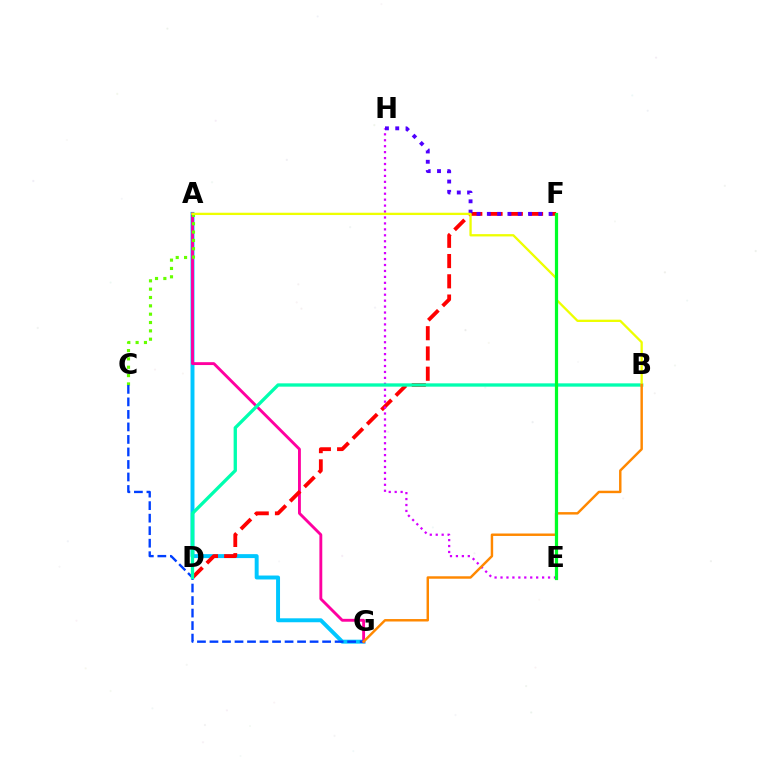{('A', 'G'): [{'color': '#00c7ff', 'line_style': 'solid', 'thickness': 2.84}, {'color': '#ff00a0', 'line_style': 'solid', 'thickness': 2.07}], ('A', 'C'): [{'color': '#66ff00', 'line_style': 'dotted', 'thickness': 2.27}], ('C', 'G'): [{'color': '#003fff', 'line_style': 'dashed', 'thickness': 1.7}], ('D', 'F'): [{'color': '#ff0000', 'line_style': 'dashed', 'thickness': 2.75}], ('E', 'H'): [{'color': '#d600ff', 'line_style': 'dotted', 'thickness': 1.61}], ('B', 'D'): [{'color': '#00ffaf', 'line_style': 'solid', 'thickness': 2.39}], ('F', 'H'): [{'color': '#4f00ff', 'line_style': 'dotted', 'thickness': 2.8}], ('A', 'B'): [{'color': '#eeff00', 'line_style': 'solid', 'thickness': 1.66}], ('B', 'G'): [{'color': '#ff8800', 'line_style': 'solid', 'thickness': 1.76}], ('E', 'F'): [{'color': '#00ff27', 'line_style': 'solid', 'thickness': 2.31}]}